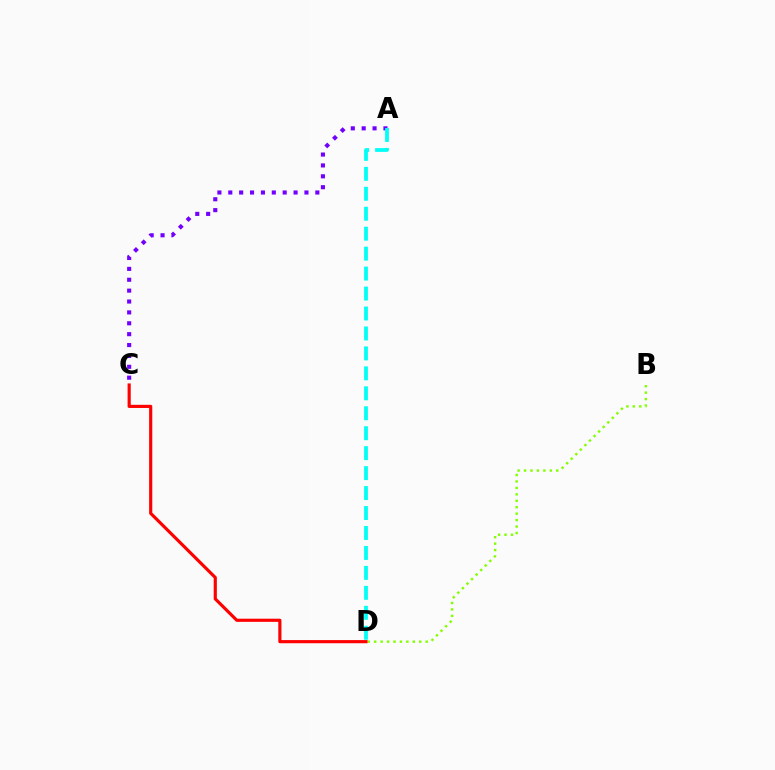{('A', 'C'): [{'color': '#7200ff', 'line_style': 'dotted', 'thickness': 2.96}], ('B', 'D'): [{'color': '#84ff00', 'line_style': 'dotted', 'thickness': 1.75}], ('A', 'D'): [{'color': '#00fff6', 'line_style': 'dashed', 'thickness': 2.71}], ('C', 'D'): [{'color': '#ff0000', 'line_style': 'solid', 'thickness': 2.27}]}